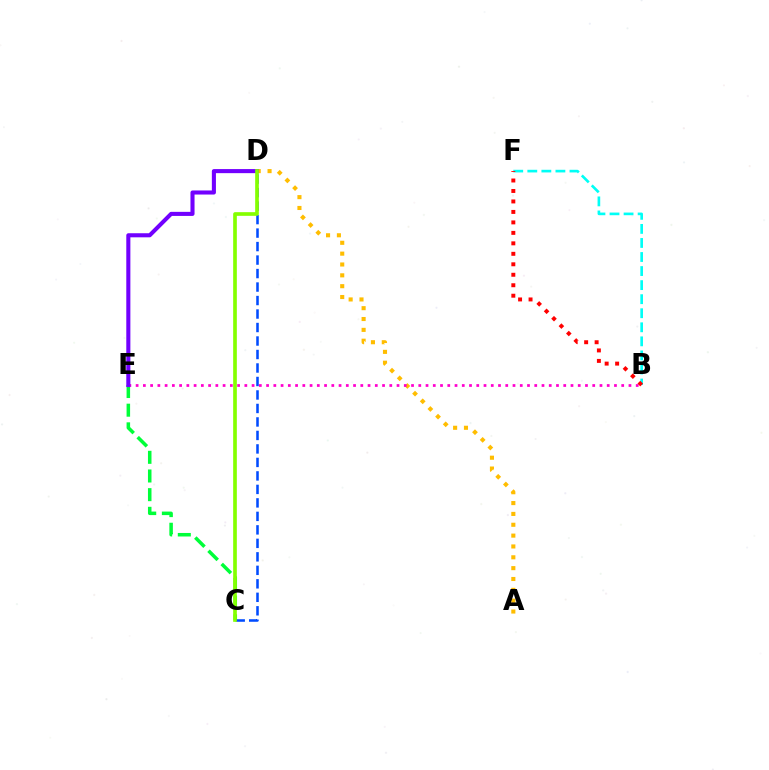{('C', 'E'): [{'color': '#00ff39', 'line_style': 'dashed', 'thickness': 2.54}], ('C', 'D'): [{'color': '#004bff', 'line_style': 'dashed', 'thickness': 1.83}, {'color': '#84ff00', 'line_style': 'solid', 'thickness': 2.64}], ('A', 'D'): [{'color': '#ffbd00', 'line_style': 'dotted', 'thickness': 2.95}], ('B', 'E'): [{'color': '#ff00cf', 'line_style': 'dotted', 'thickness': 1.97}], ('B', 'F'): [{'color': '#00fff6', 'line_style': 'dashed', 'thickness': 1.91}, {'color': '#ff0000', 'line_style': 'dotted', 'thickness': 2.85}], ('D', 'E'): [{'color': '#7200ff', 'line_style': 'solid', 'thickness': 2.94}]}